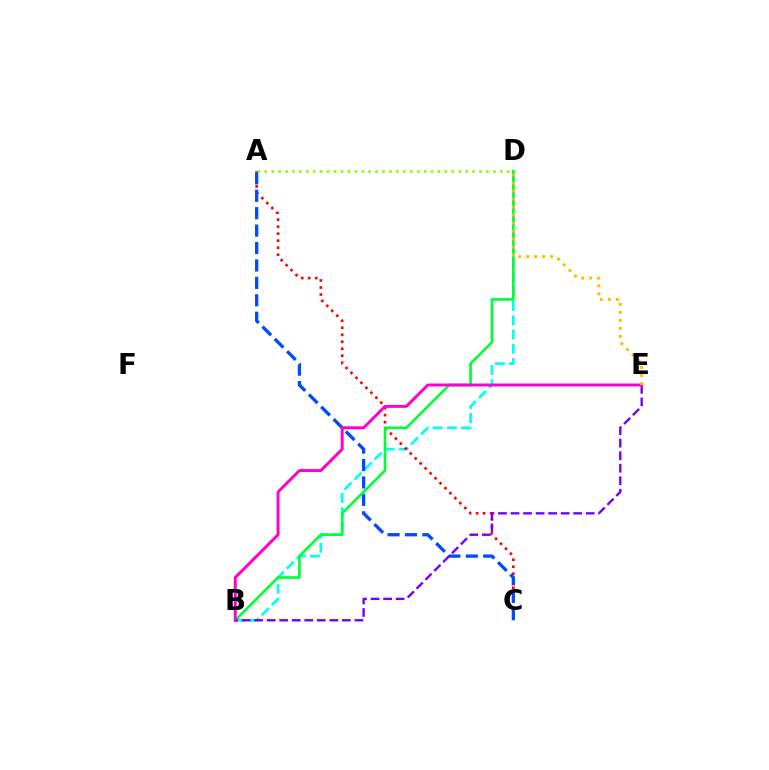{('B', 'D'): [{'color': '#00fff6', 'line_style': 'dashed', 'thickness': 1.93}, {'color': '#00ff39', 'line_style': 'solid', 'thickness': 1.92}], ('A', 'C'): [{'color': '#ff0000', 'line_style': 'dotted', 'thickness': 1.9}, {'color': '#004bff', 'line_style': 'dashed', 'thickness': 2.37}], ('A', 'D'): [{'color': '#84ff00', 'line_style': 'dotted', 'thickness': 1.88}], ('B', 'E'): [{'color': '#7200ff', 'line_style': 'dashed', 'thickness': 1.7}, {'color': '#ff00cf', 'line_style': 'solid', 'thickness': 2.12}], ('D', 'E'): [{'color': '#ffbd00', 'line_style': 'dotted', 'thickness': 2.17}]}